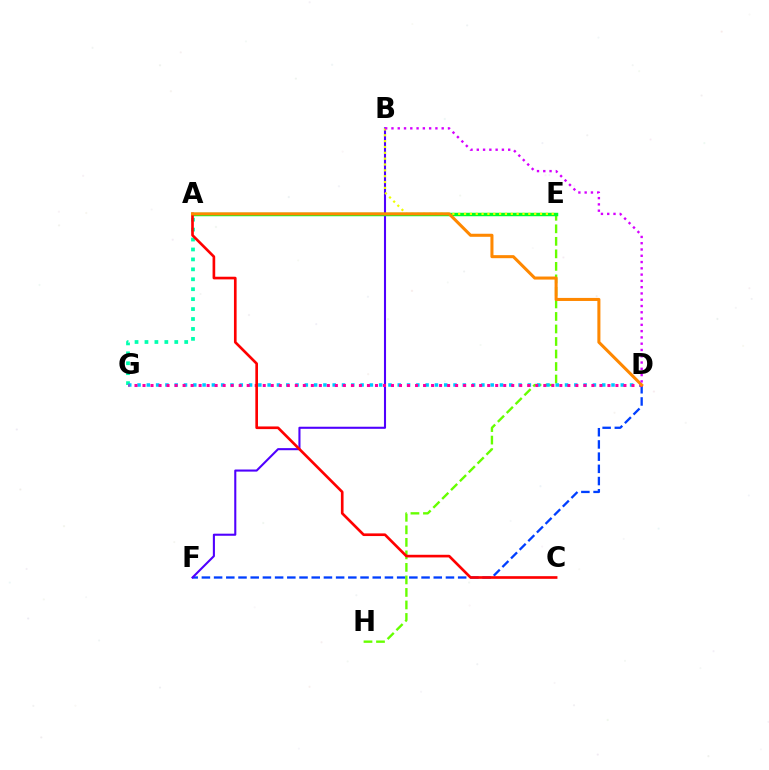{('D', 'F'): [{'color': '#003fff', 'line_style': 'dashed', 'thickness': 1.66}], ('E', 'H'): [{'color': '#66ff00', 'line_style': 'dashed', 'thickness': 1.7}], ('A', 'G'): [{'color': '#00ffaf', 'line_style': 'dotted', 'thickness': 2.7}], ('B', 'F'): [{'color': '#4f00ff', 'line_style': 'solid', 'thickness': 1.5}], ('D', 'G'): [{'color': '#00c7ff', 'line_style': 'dotted', 'thickness': 2.53}, {'color': '#ff00a0', 'line_style': 'dotted', 'thickness': 2.18}], ('A', 'E'): [{'color': '#00ff27', 'line_style': 'solid', 'thickness': 2.49}], ('A', 'C'): [{'color': '#ff0000', 'line_style': 'solid', 'thickness': 1.91}], ('B', 'E'): [{'color': '#eeff00', 'line_style': 'dotted', 'thickness': 1.59}], ('A', 'D'): [{'color': '#ff8800', 'line_style': 'solid', 'thickness': 2.19}], ('B', 'D'): [{'color': '#d600ff', 'line_style': 'dotted', 'thickness': 1.71}]}